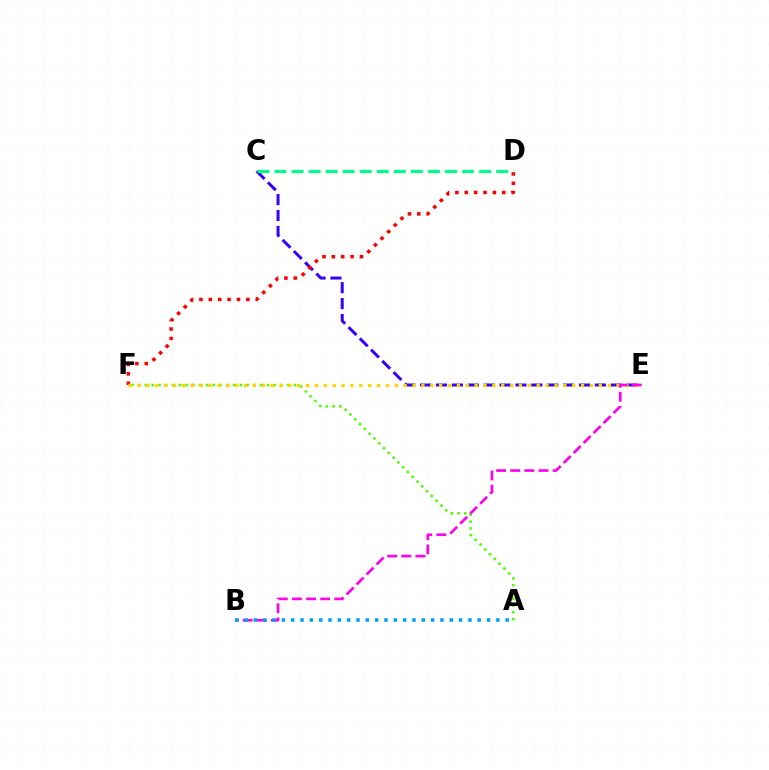{('C', 'E'): [{'color': '#3700ff', 'line_style': 'dashed', 'thickness': 2.16}], ('D', 'F'): [{'color': '#ff0000', 'line_style': 'dotted', 'thickness': 2.55}], ('A', 'F'): [{'color': '#4fff00', 'line_style': 'dotted', 'thickness': 1.84}], ('E', 'F'): [{'color': '#ffd500', 'line_style': 'dotted', 'thickness': 2.41}], ('C', 'D'): [{'color': '#00ff86', 'line_style': 'dashed', 'thickness': 2.32}], ('B', 'E'): [{'color': '#ff00ed', 'line_style': 'dashed', 'thickness': 1.92}], ('A', 'B'): [{'color': '#009eff', 'line_style': 'dotted', 'thickness': 2.53}]}